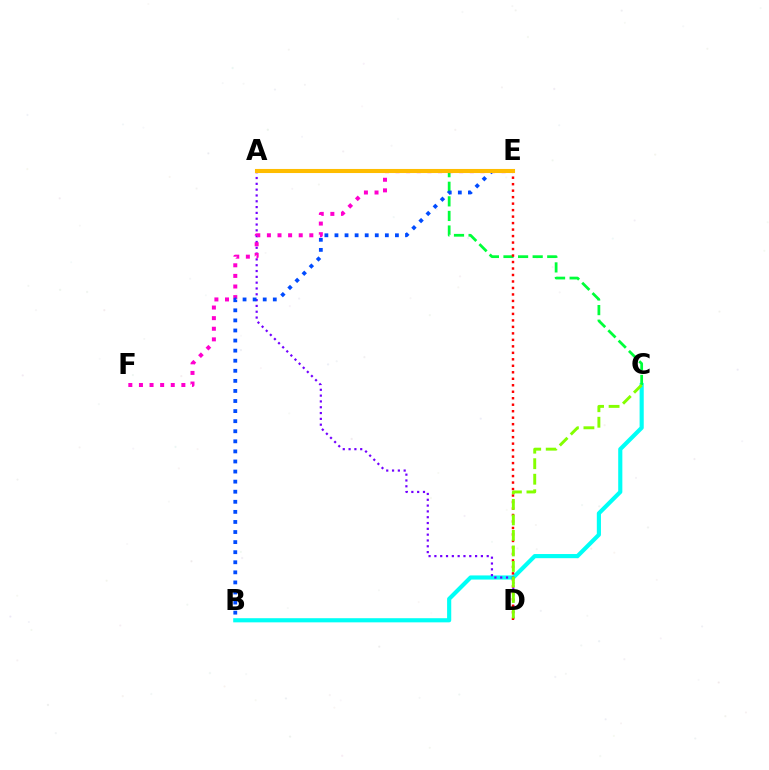{('B', 'C'): [{'color': '#00fff6', 'line_style': 'solid', 'thickness': 2.98}], ('A', 'D'): [{'color': '#7200ff', 'line_style': 'dotted', 'thickness': 1.58}], ('A', 'C'): [{'color': '#00ff39', 'line_style': 'dashed', 'thickness': 1.98}], ('E', 'F'): [{'color': '#ff00cf', 'line_style': 'dotted', 'thickness': 2.88}], ('B', 'E'): [{'color': '#004bff', 'line_style': 'dotted', 'thickness': 2.74}], ('D', 'E'): [{'color': '#ff0000', 'line_style': 'dotted', 'thickness': 1.76}], ('C', 'D'): [{'color': '#84ff00', 'line_style': 'dashed', 'thickness': 2.11}], ('A', 'E'): [{'color': '#ffbd00', 'line_style': 'solid', 'thickness': 2.94}]}